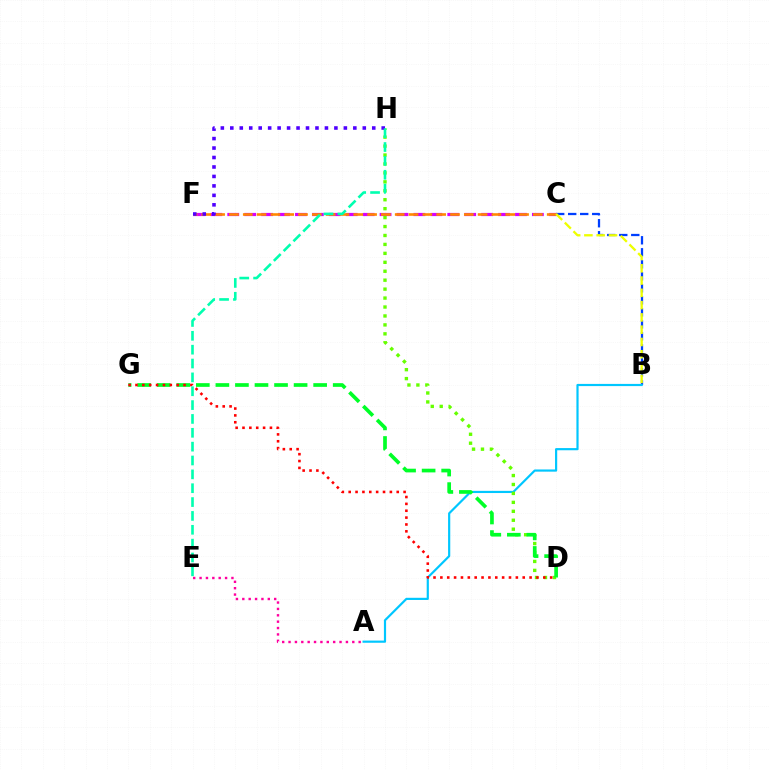{('B', 'C'): [{'color': '#003fff', 'line_style': 'dashed', 'thickness': 1.63}, {'color': '#eeff00', 'line_style': 'dashed', 'thickness': 1.67}], ('A', 'B'): [{'color': '#00c7ff', 'line_style': 'solid', 'thickness': 1.57}], ('C', 'F'): [{'color': '#d600ff', 'line_style': 'dashed', 'thickness': 2.3}, {'color': '#ff8800', 'line_style': 'dashed', 'thickness': 1.88}], ('D', 'H'): [{'color': '#66ff00', 'line_style': 'dotted', 'thickness': 2.43}], ('F', 'H'): [{'color': '#4f00ff', 'line_style': 'dotted', 'thickness': 2.57}], ('D', 'G'): [{'color': '#00ff27', 'line_style': 'dashed', 'thickness': 2.66}, {'color': '#ff0000', 'line_style': 'dotted', 'thickness': 1.86}], ('E', 'H'): [{'color': '#00ffaf', 'line_style': 'dashed', 'thickness': 1.88}], ('A', 'E'): [{'color': '#ff00a0', 'line_style': 'dotted', 'thickness': 1.73}]}